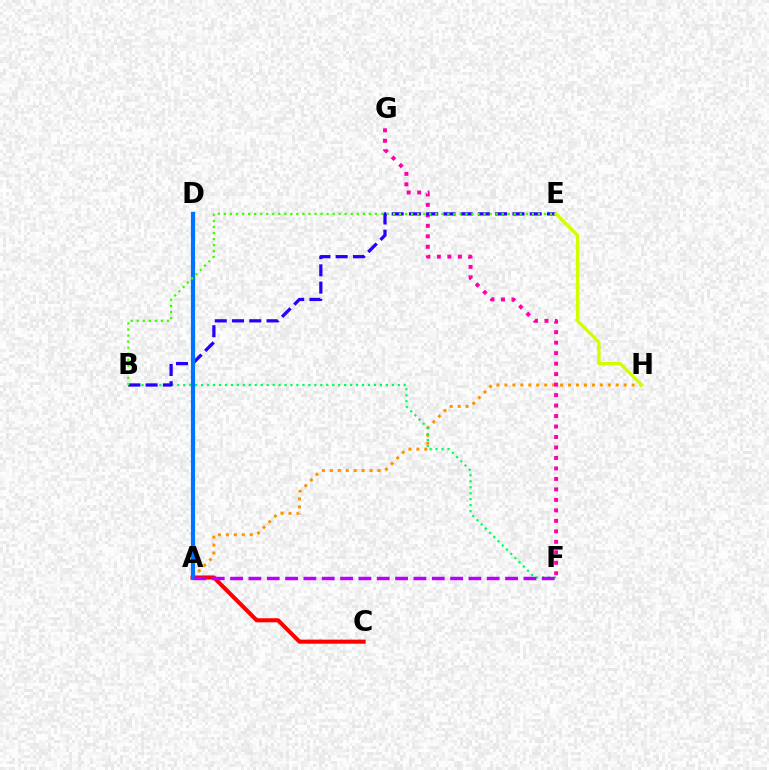{('A', 'D'): [{'color': '#00fff6', 'line_style': 'dotted', 'thickness': 1.74}, {'color': '#0074ff', 'line_style': 'solid', 'thickness': 2.99}], ('A', 'H'): [{'color': '#ff9400', 'line_style': 'dotted', 'thickness': 2.16}], ('A', 'C'): [{'color': '#ff0000', 'line_style': 'solid', 'thickness': 2.93}], ('F', 'G'): [{'color': '#ff00ac', 'line_style': 'dotted', 'thickness': 2.85}], ('B', 'F'): [{'color': '#00ff5c', 'line_style': 'dotted', 'thickness': 1.62}], ('B', 'E'): [{'color': '#2500ff', 'line_style': 'dashed', 'thickness': 2.34}, {'color': '#3dff00', 'line_style': 'dotted', 'thickness': 1.64}], ('E', 'H'): [{'color': '#d1ff00', 'line_style': 'solid', 'thickness': 2.43}], ('A', 'F'): [{'color': '#b900ff', 'line_style': 'dashed', 'thickness': 2.49}]}